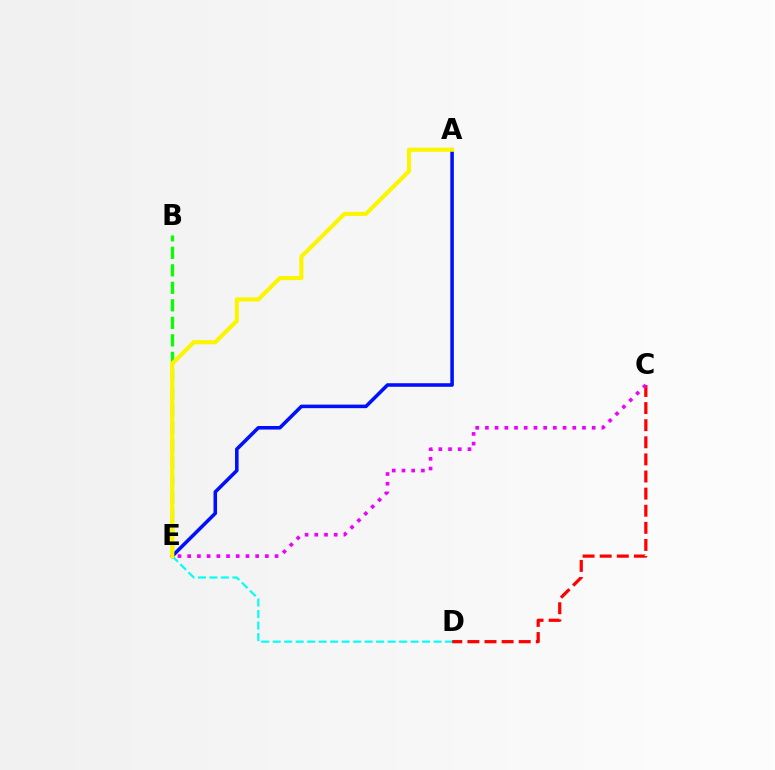{('C', 'D'): [{'color': '#ff0000', 'line_style': 'dashed', 'thickness': 2.32}], ('A', 'E'): [{'color': '#0010ff', 'line_style': 'solid', 'thickness': 2.56}, {'color': '#fcf500', 'line_style': 'solid', 'thickness': 2.97}], ('D', 'E'): [{'color': '#00fff6', 'line_style': 'dashed', 'thickness': 1.56}], ('C', 'E'): [{'color': '#ee00ff', 'line_style': 'dotted', 'thickness': 2.64}], ('B', 'E'): [{'color': '#08ff00', 'line_style': 'dashed', 'thickness': 2.38}]}